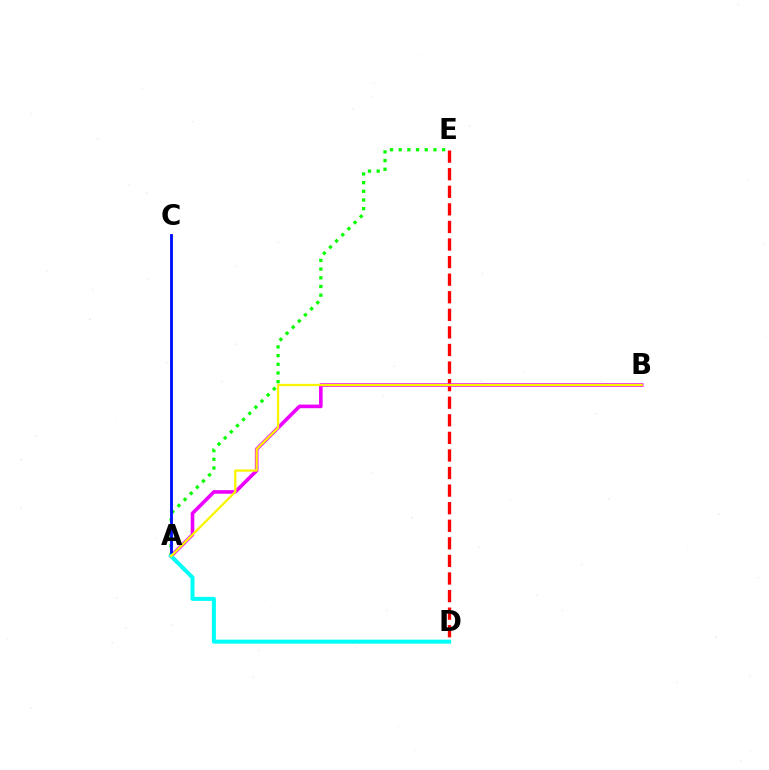{('D', 'E'): [{'color': '#ff0000', 'line_style': 'dashed', 'thickness': 2.39}], ('A', 'E'): [{'color': '#08ff00', 'line_style': 'dotted', 'thickness': 2.36}], ('A', 'B'): [{'color': '#ee00ff', 'line_style': 'solid', 'thickness': 2.6}, {'color': '#fcf500', 'line_style': 'solid', 'thickness': 1.63}], ('A', 'C'): [{'color': '#0010ff', 'line_style': 'solid', 'thickness': 2.07}], ('A', 'D'): [{'color': '#00fff6', 'line_style': 'solid', 'thickness': 2.88}]}